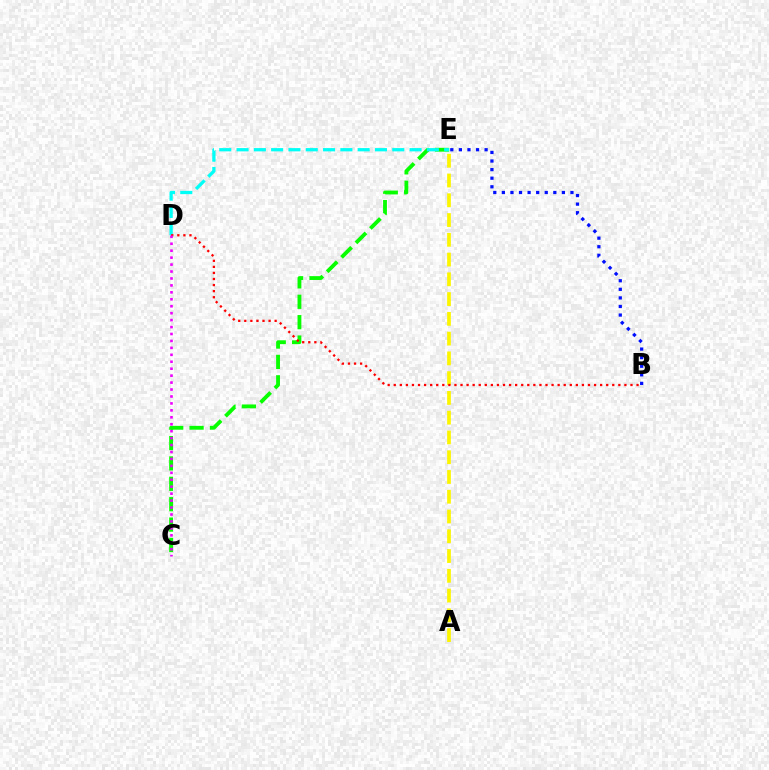{('C', 'E'): [{'color': '#08ff00', 'line_style': 'dashed', 'thickness': 2.77}], ('A', 'E'): [{'color': '#fcf500', 'line_style': 'dashed', 'thickness': 2.69}], ('D', 'E'): [{'color': '#00fff6', 'line_style': 'dashed', 'thickness': 2.35}], ('B', 'D'): [{'color': '#ff0000', 'line_style': 'dotted', 'thickness': 1.65}], ('B', 'E'): [{'color': '#0010ff', 'line_style': 'dotted', 'thickness': 2.33}], ('C', 'D'): [{'color': '#ee00ff', 'line_style': 'dotted', 'thickness': 1.89}]}